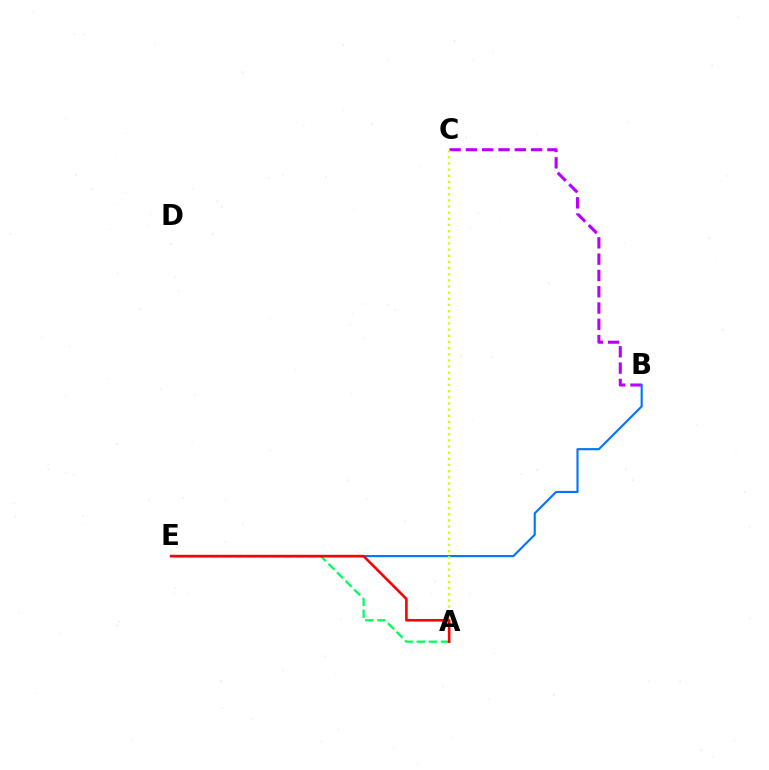{('A', 'E'): [{'color': '#00ff5c', 'line_style': 'dashed', 'thickness': 1.64}, {'color': '#ff0000', 'line_style': 'solid', 'thickness': 1.87}], ('B', 'C'): [{'color': '#b900ff', 'line_style': 'dashed', 'thickness': 2.21}], ('B', 'E'): [{'color': '#0074ff', 'line_style': 'solid', 'thickness': 1.52}], ('A', 'C'): [{'color': '#d1ff00', 'line_style': 'dotted', 'thickness': 1.67}]}